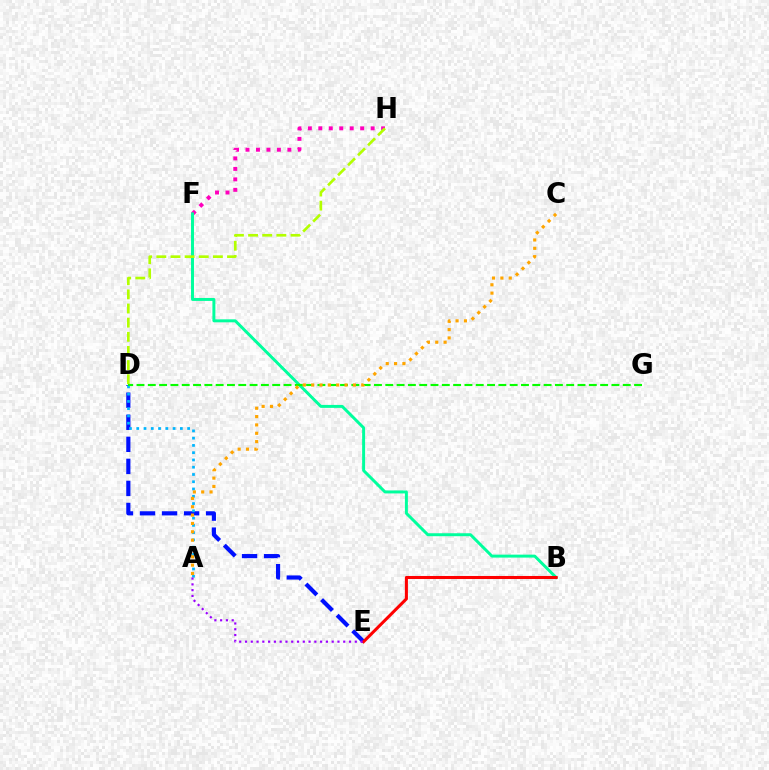{('F', 'H'): [{'color': '#ff00bd', 'line_style': 'dotted', 'thickness': 2.84}], ('B', 'F'): [{'color': '#00ff9d', 'line_style': 'solid', 'thickness': 2.13}], ('D', 'E'): [{'color': '#0010ff', 'line_style': 'dashed', 'thickness': 3.0}], ('D', 'H'): [{'color': '#b3ff00', 'line_style': 'dashed', 'thickness': 1.92}], ('A', 'D'): [{'color': '#00b5ff', 'line_style': 'dotted', 'thickness': 1.97}], ('D', 'G'): [{'color': '#08ff00', 'line_style': 'dashed', 'thickness': 1.54}], ('B', 'E'): [{'color': '#ff0000', 'line_style': 'solid', 'thickness': 2.19}], ('A', 'E'): [{'color': '#9b00ff', 'line_style': 'dotted', 'thickness': 1.57}], ('A', 'C'): [{'color': '#ffa500', 'line_style': 'dotted', 'thickness': 2.27}]}